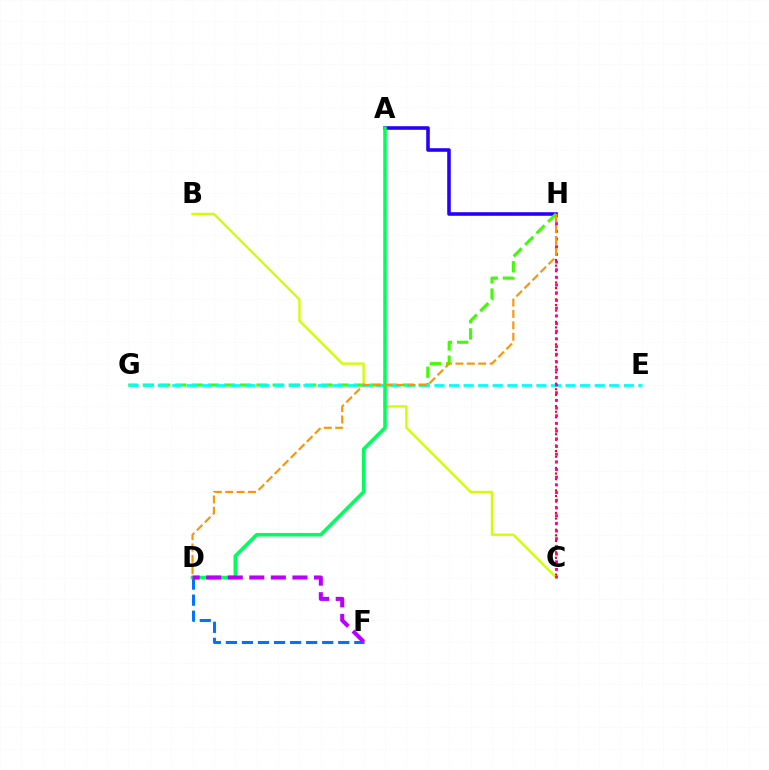{('C', 'H'): [{'color': '#ff0000', 'line_style': 'dotted', 'thickness': 1.53}, {'color': '#ff00ac', 'line_style': 'dotted', 'thickness': 2.09}], ('D', 'F'): [{'color': '#0074ff', 'line_style': 'dashed', 'thickness': 2.18}, {'color': '#b900ff', 'line_style': 'dashed', 'thickness': 2.93}], ('A', 'H'): [{'color': '#2500ff', 'line_style': 'solid', 'thickness': 2.58}], ('B', 'C'): [{'color': '#d1ff00', 'line_style': 'solid', 'thickness': 1.68}], ('G', 'H'): [{'color': '#3dff00', 'line_style': 'dashed', 'thickness': 2.2}], ('E', 'G'): [{'color': '#00fff6', 'line_style': 'dashed', 'thickness': 1.98}], ('A', 'D'): [{'color': '#00ff5c', 'line_style': 'solid', 'thickness': 2.56}], ('D', 'H'): [{'color': '#ff9400', 'line_style': 'dashed', 'thickness': 1.55}]}